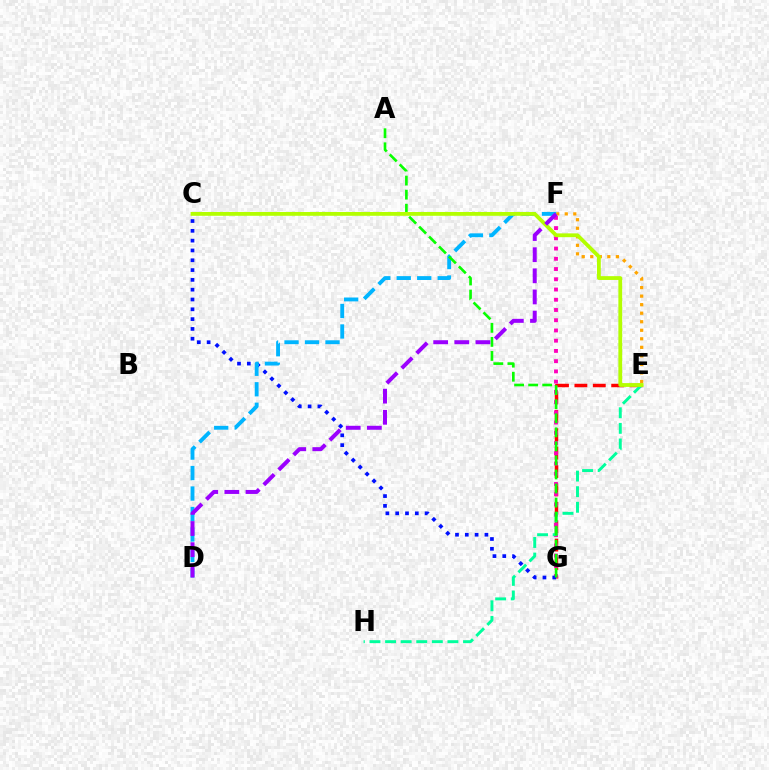{('E', 'G'): [{'color': '#ff0000', 'line_style': 'dashed', 'thickness': 2.5}], ('F', 'G'): [{'color': '#ff00bd', 'line_style': 'dotted', 'thickness': 2.78}], ('E', 'F'): [{'color': '#ffa500', 'line_style': 'dotted', 'thickness': 2.32}], ('E', 'H'): [{'color': '#00ff9d', 'line_style': 'dashed', 'thickness': 2.12}], ('C', 'G'): [{'color': '#0010ff', 'line_style': 'dotted', 'thickness': 2.67}], ('D', 'F'): [{'color': '#00b5ff', 'line_style': 'dashed', 'thickness': 2.78}, {'color': '#9b00ff', 'line_style': 'dashed', 'thickness': 2.87}], ('A', 'G'): [{'color': '#08ff00', 'line_style': 'dashed', 'thickness': 1.91}], ('C', 'E'): [{'color': '#b3ff00', 'line_style': 'solid', 'thickness': 2.74}]}